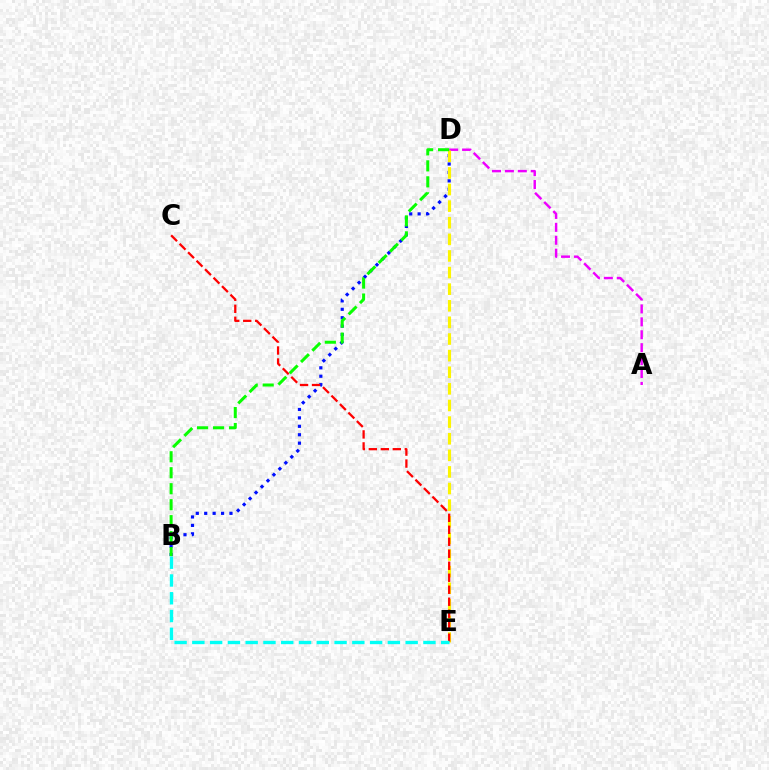{('B', 'D'): [{'color': '#0010ff', 'line_style': 'dotted', 'thickness': 2.29}, {'color': '#08ff00', 'line_style': 'dashed', 'thickness': 2.17}], ('A', 'D'): [{'color': '#ee00ff', 'line_style': 'dashed', 'thickness': 1.75}], ('D', 'E'): [{'color': '#fcf500', 'line_style': 'dashed', 'thickness': 2.26}], ('C', 'E'): [{'color': '#ff0000', 'line_style': 'dashed', 'thickness': 1.63}], ('B', 'E'): [{'color': '#00fff6', 'line_style': 'dashed', 'thickness': 2.41}]}